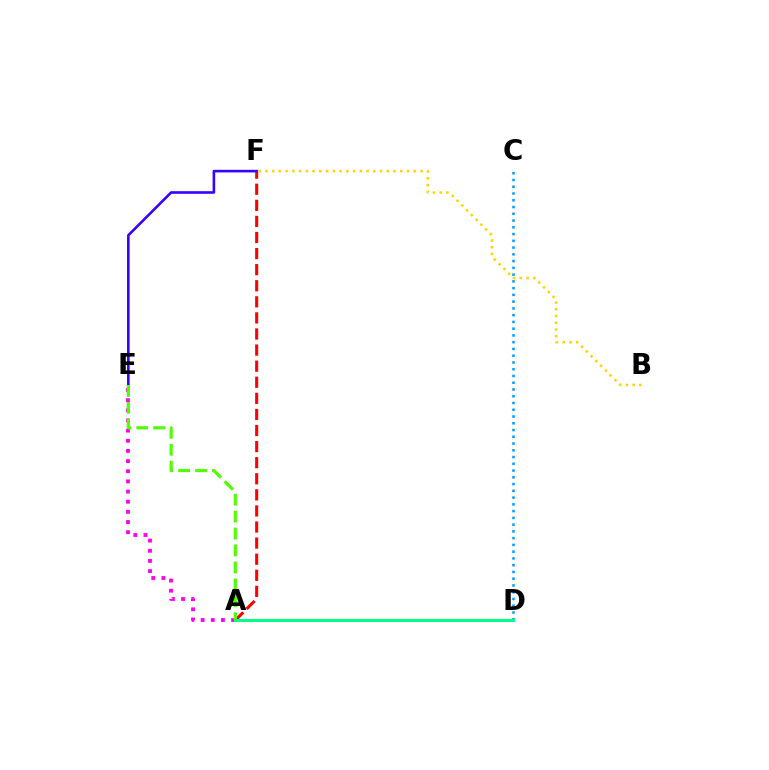{('C', 'D'): [{'color': '#009eff', 'line_style': 'dotted', 'thickness': 1.84}], ('A', 'F'): [{'color': '#ff0000', 'line_style': 'dashed', 'thickness': 2.19}], ('E', 'F'): [{'color': '#3700ff', 'line_style': 'solid', 'thickness': 1.88}], ('A', 'E'): [{'color': '#ff00ed', 'line_style': 'dotted', 'thickness': 2.76}, {'color': '#4fff00', 'line_style': 'dashed', 'thickness': 2.3}], ('B', 'F'): [{'color': '#ffd500', 'line_style': 'dotted', 'thickness': 1.83}], ('A', 'D'): [{'color': '#00ff86', 'line_style': 'solid', 'thickness': 2.14}]}